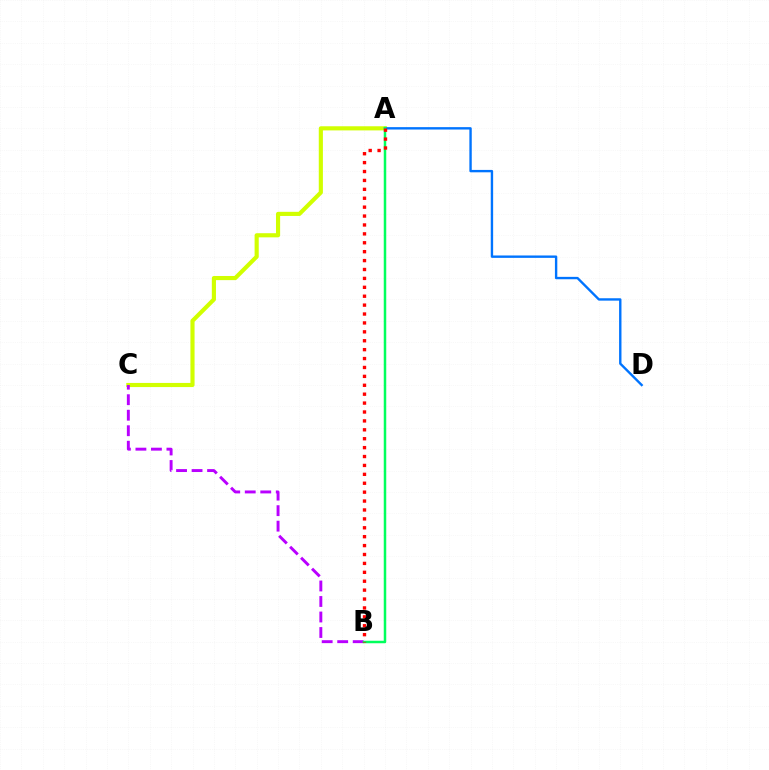{('A', 'C'): [{'color': '#d1ff00', 'line_style': 'solid', 'thickness': 2.98}], ('A', 'D'): [{'color': '#0074ff', 'line_style': 'solid', 'thickness': 1.72}], ('B', 'C'): [{'color': '#b900ff', 'line_style': 'dashed', 'thickness': 2.11}], ('A', 'B'): [{'color': '#00ff5c', 'line_style': 'solid', 'thickness': 1.8}, {'color': '#ff0000', 'line_style': 'dotted', 'thickness': 2.42}]}